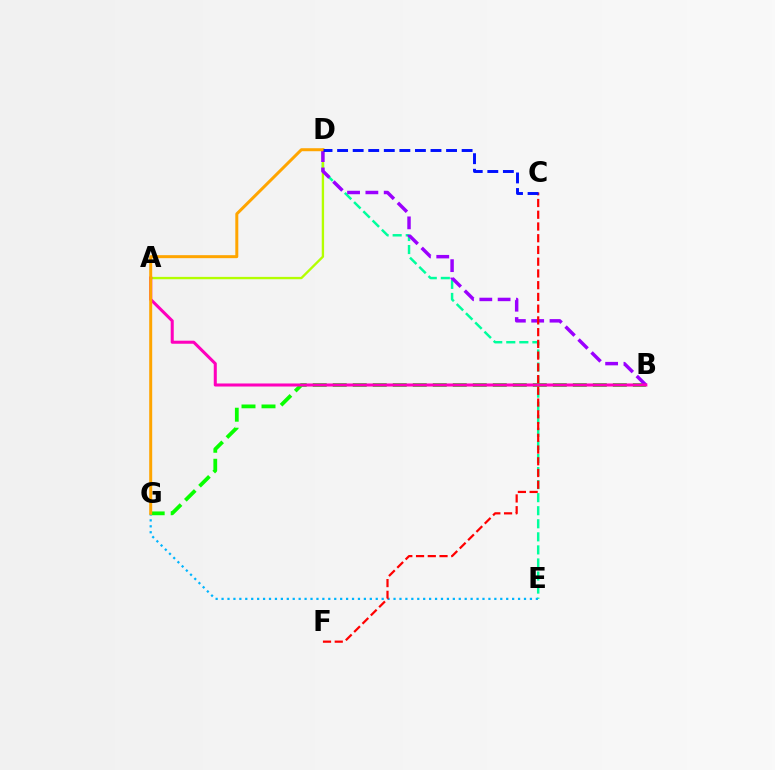{('D', 'E'): [{'color': '#00ff9d', 'line_style': 'dashed', 'thickness': 1.77}], ('B', 'G'): [{'color': '#08ff00', 'line_style': 'dashed', 'thickness': 2.72}], ('E', 'G'): [{'color': '#00b5ff', 'line_style': 'dotted', 'thickness': 1.61}], ('A', 'D'): [{'color': '#b3ff00', 'line_style': 'solid', 'thickness': 1.69}], ('B', 'D'): [{'color': '#9b00ff', 'line_style': 'dashed', 'thickness': 2.49}], ('A', 'B'): [{'color': '#ff00bd', 'line_style': 'solid', 'thickness': 2.19}], ('D', 'G'): [{'color': '#ffa500', 'line_style': 'solid', 'thickness': 2.16}], ('C', 'F'): [{'color': '#ff0000', 'line_style': 'dashed', 'thickness': 1.59}], ('C', 'D'): [{'color': '#0010ff', 'line_style': 'dashed', 'thickness': 2.11}]}